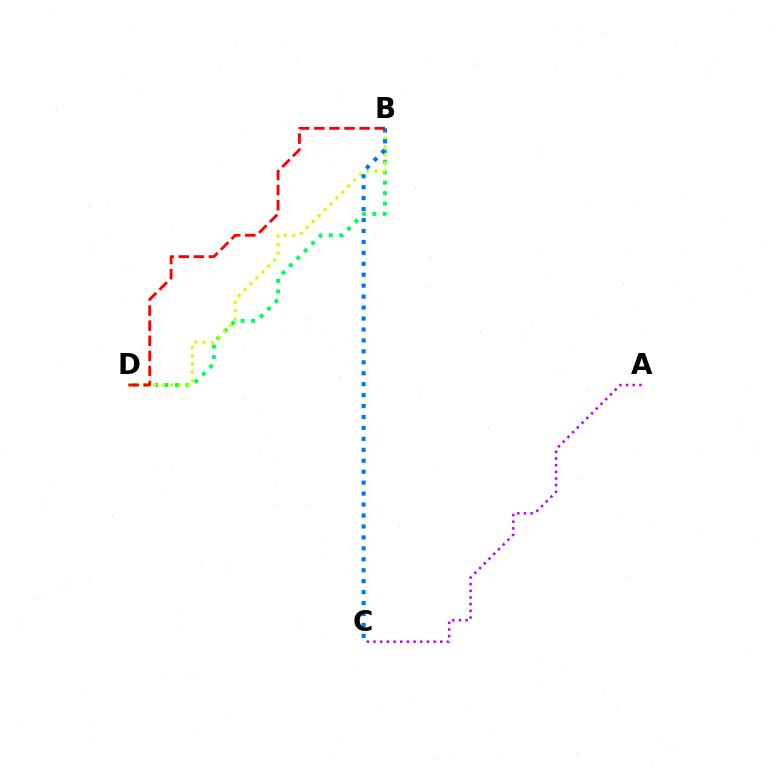{('B', 'D'): [{'color': '#00ff5c', 'line_style': 'dotted', 'thickness': 2.85}, {'color': '#d1ff00', 'line_style': 'dotted', 'thickness': 2.27}, {'color': '#ff0000', 'line_style': 'dashed', 'thickness': 2.05}], ('A', 'C'): [{'color': '#b900ff', 'line_style': 'dotted', 'thickness': 1.81}], ('B', 'C'): [{'color': '#0074ff', 'line_style': 'dotted', 'thickness': 2.97}]}